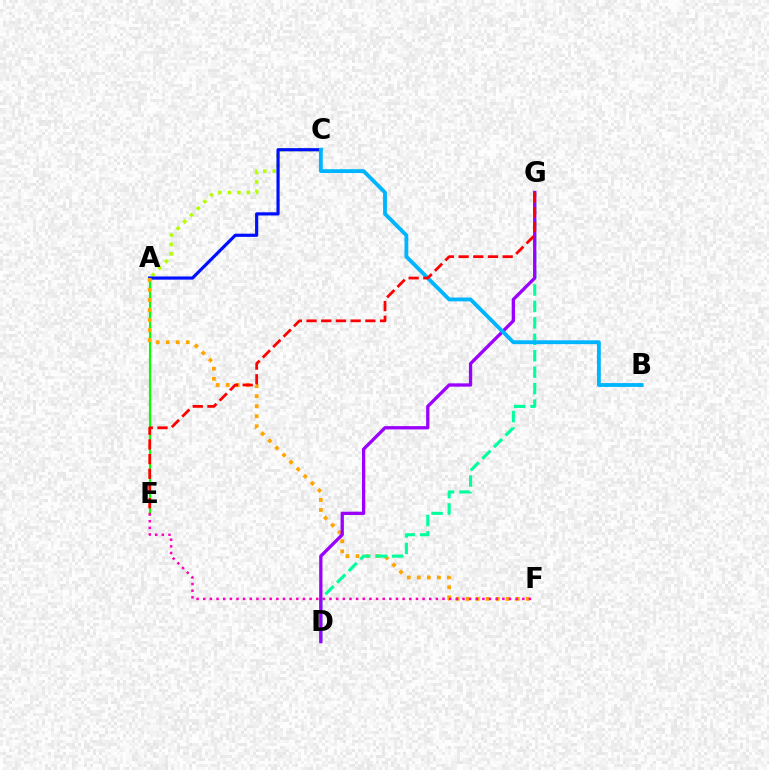{('A', 'E'): [{'color': '#08ff00', 'line_style': 'solid', 'thickness': 1.56}], ('A', 'C'): [{'color': '#b3ff00', 'line_style': 'dotted', 'thickness': 2.57}, {'color': '#0010ff', 'line_style': 'solid', 'thickness': 2.29}], ('A', 'F'): [{'color': '#ffa500', 'line_style': 'dotted', 'thickness': 2.73}], ('D', 'G'): [{'color': '#00ff9d', 'line_style': 'dashed', 'thickness': 2.23}, {'color': '#9b00ff', 'line_style': 'solid', 'thickness': 2.37}], ('E', 'F'): [{'color': '#ff00bd', 'line_style': 'dotted', 'thickness': 1.81}], ('B', 'C'): [{'color': '#00b5ff', 'line_style': 'solid', 'thickness': 2.76}], ('E', 'G'): [{'color': '#ff0000', 'line_style': 'dashed', 'thickness': 2.0}]}